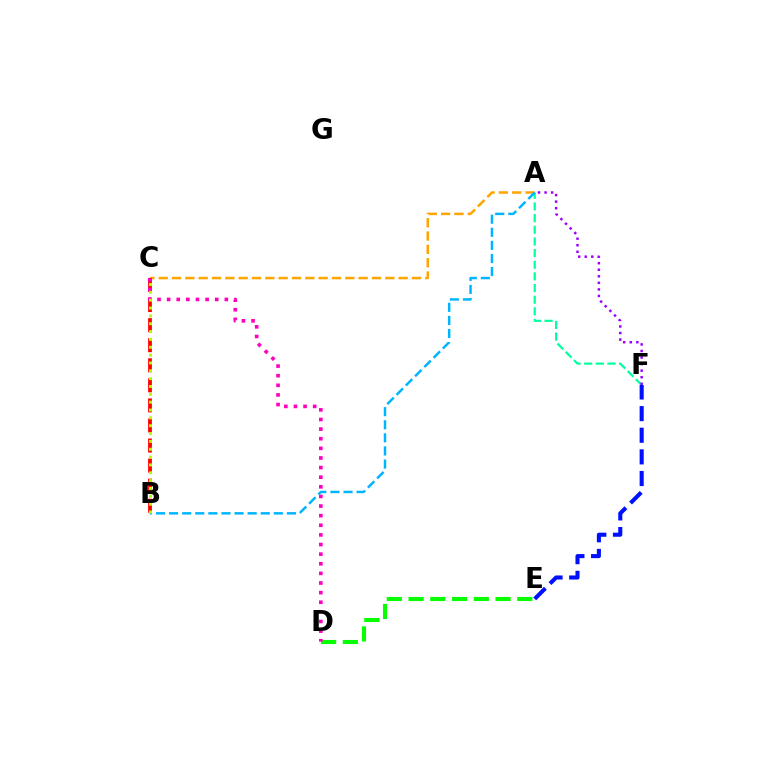{('A', 'C'): [{'color': '#ffa500', 'line_style': 'dashed', 'thickness': 1.81}], ('B', 'C'): [{'color': '#ff0000', 'line_style': 'dashed', 'thickness': 2.73}, {'color': '#b3ff00', 'line_style': 'dotted', 'thickness': 2.13}], ('A', 'F'): [{'color': '#00ff9d', 'line_style': 'dashed', 'thickness': 1.58}, {'color': '#9b00ff', 'line_style': 'dotted', 'thickness': 1.78}], ('D', 'E'): [{'color': '#08ff00', 'line_style': 'dashed', 'thickness': 2.95}], ('C', 'D'): [{'color': '#ff00bd', 'line_style': 'dotted', 'thickness': 2.61}], ('A', 'B'): [{'color': '#00b5ff', 'line_style': 'dashed', 'thickness': 1.78}], ('E', 'F'): [{'color': '#0010ff', 'line_style': 'dashed', 'thickness': 2.94}]}